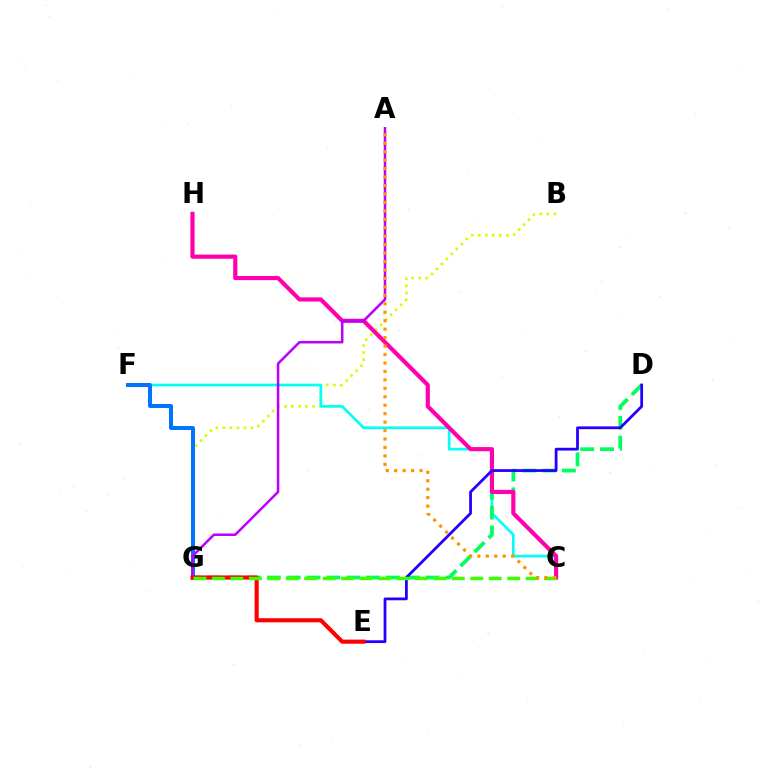{('B', 'G'): [{'color': '#d1ff00', 'line_style': 'dotted', 'thickness': 1.91}], ('C', 'F'): [{'color': '#00fff6', 'line_style': 'solid', 'thickness': 1.92}], ('D', 'G'): [{'color': '#00ff5c', 'line_style': 'dashed', 'thickness': 2.7}], ('C', 'H'): [{'color': '#ff00ac', 'line_style': 'solid', 'thickness': 2.99}], ('D', 'E'): [{'color': '#2500ff', 'line_style': 'solid', 'thickness': 2.0}], ('F', 'G'): [{'color': '#0074ff', 'line_style': 'solid', 'thickness': 2.86}], ('A', 'G'): [{'color': '#b900ff', 'line_style': 'solid', 'thickness': 1.81}], ('E', 'G'): [{'color': '#ff0000', 'line_style': 'solid', 'thickness': 2.97}], ('C', 'G'): [{'color': '#3dff00', 'line_style': 'dashed', 'thickness': 2.51}], ('A', 'C'): [{'color': '#ff9400', 'line_style': 'dotted', 'thickness': 2.3}]}